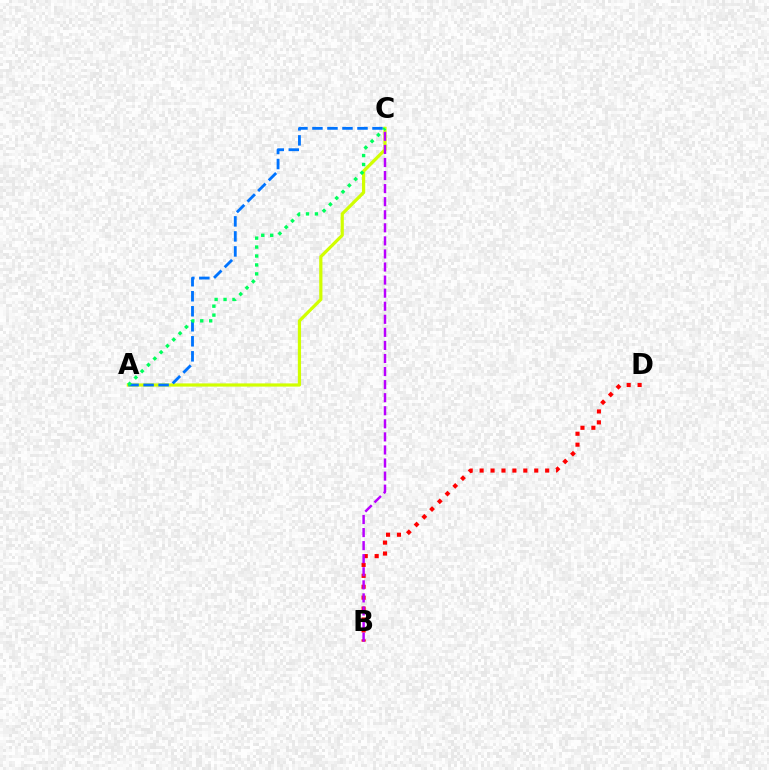{('A', 'C'): [{'color': '#d1ff00', 'line_style': 'solid', 'thickness': 2.31}, {'color': '#0074ff', 'line_style': 'dashed', 'thickness': 2.04}, {'color': '#00ff5c', 'line_style': 'dotted', 'thickness': 2.43}], ('B', 'D'): [{'color': '#ff0000', 'line_style': 'dotted', 'thickness': 2.97}], ('B', 'C'): [{'color': '#b900ff', 'line_style': 'dashed', 'thickness': 1.78}]}